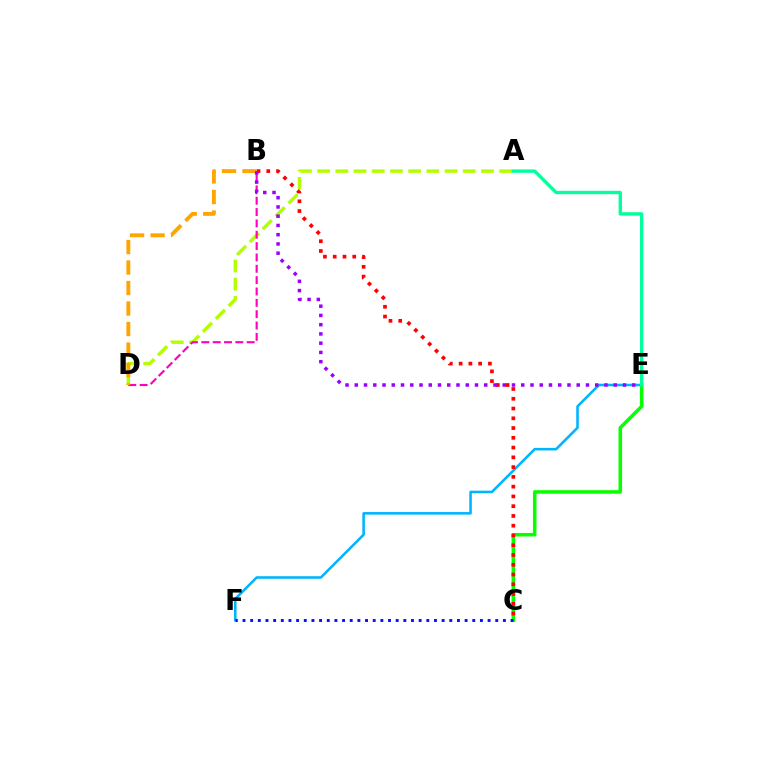{('A', 'D'): [{'color': '#b3ff00', 'line_style': 'dashed', 'thickness': 2.47}], ('E', 'F'): [{'color': '#00b5ff', 'line_style': 'solid', 'thickness': 1.85}], ('C', 'E'): [{'color': '#08ff00', 'line_style': 'solid', 'thickness': 2.55}], ('B', 'D'): [{'color': '#ff00bd', 'line_style': 'dashed', 'thickness': 1.54}, {'color': '#ffa500', 'line_style': 'dashed', 'thickness': 2.79}], ('B', 'C'): [{'color': '#ff0000', 'line_style': 'dotted', 'thickness': 2.65}], ('C', 'F'): [{'color': '#0010ff', 'line_style': 'dotted', 'thickness': 2.08}], ('B', 'E'): [{'color': '#9b00ff', 'line_style': 'dotted', 'thickness': 2.51}], ('A', 'E'): [{'color': '#00ff9d', 'line_style': 'solid', 'thickness': 2.41}]}